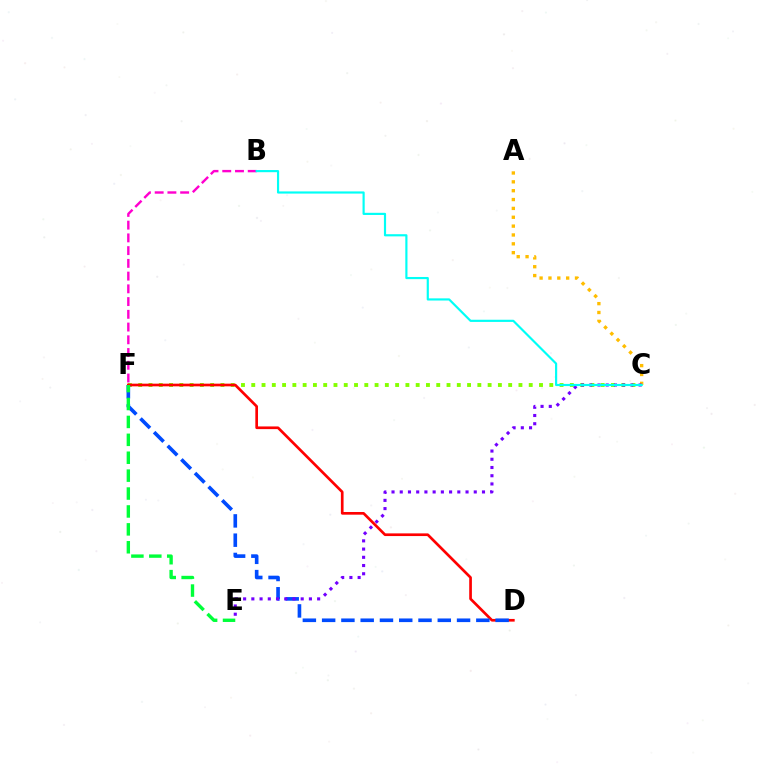{('C', 'F'): [{'color': '#84ff00', 'line_style': 'dotted', 'thickness': 2.79}], ('D', 'F'): [{'color': '#ff0000', 'line_style': 'solid', 'thickness': 1.93}, {'color': '#004bff', 'line_style': 'dashed', 'thickness': 2.62}], ('A', 'C'): [{'color': '#ffbd00', 'line_style': 'dotted', 'thickness': 2.41}], ('B', 'F'): [{'color': '#ff00cf', 'line_style': 'dashed', 'thickness': 1.73}], ('C', 'E'): [{'color': '#7200ff', 'line_style': 'dotted', 'thickness': 2.23}], ('E', 'F'): [{'color': '#00ff39', 'line_style': 'dashed', 'thickness': 2.43}], ('B', 'C'): [{'color': '#00fff6', 'line_style': 'solid', 'thickness': 1.56}]}